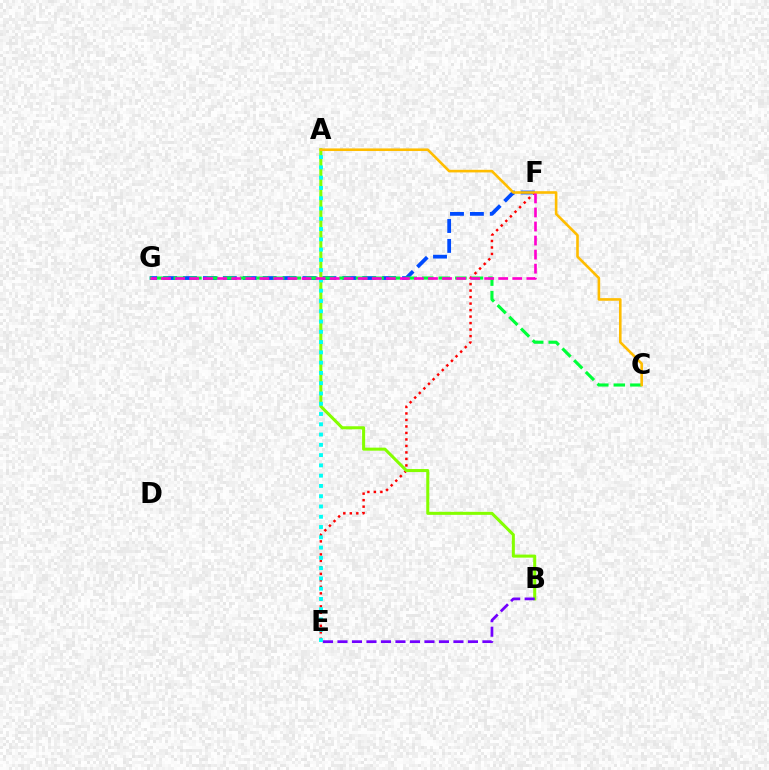{('F', 'G'): [{'color': '#004bff', 'line_style': 'dashed', 'thickness': 2.71}, {'color': '#ff00cf', 'line_style': 'dashed', 'thickness': 1.91}], ('E', 'F'): [{'color': '#ff0000', 'line_style': 'dotted', 'thickness': 1.77}], ('A', 'B'): [{'color': '#84ff00', 'line_style': 'solid', 'thickness': 2.19}], ('A', 'E'): [{'color': '#00fff6', 'line_style': 'dotted', 'thickness': 2.79}], ('C', 'G'): [{'color': '#00ff39', 'line_style': 'dashed', 'thickness': 2.25}], ('A', 'C'): [{'color': '#ffbd00', 'line_style': 'solid', 'thickness': 1.88}], ('B', 'E'): [{'color': '#7200ff', 'line_style': 'dashed', 'thickness': 1.97}]}